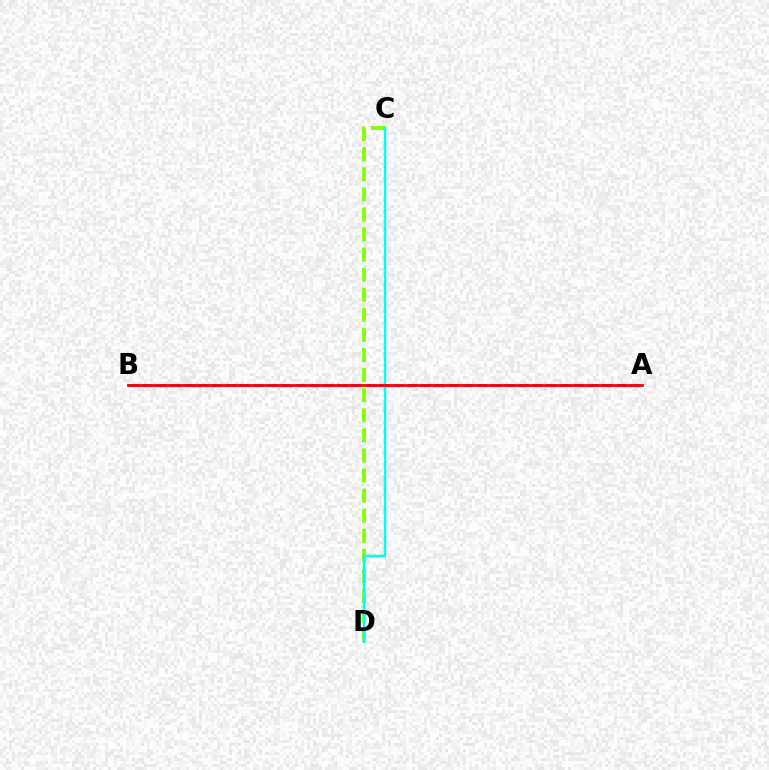{('A', 'B'): [{'color': '#7200ff', 'line_style': 'dashed', 'thickness': 1.89}, {'color': '#ff0000', 'line_style': 'solid', 'thickness': 2.0}], ('C', 'D'): [{'color': '#84ff00', 'line_style': 'dashed', 'thickness': 2.73}, {'color': '#00fff6', 'line_style': 'solid', 'thickness': 1.75}]}